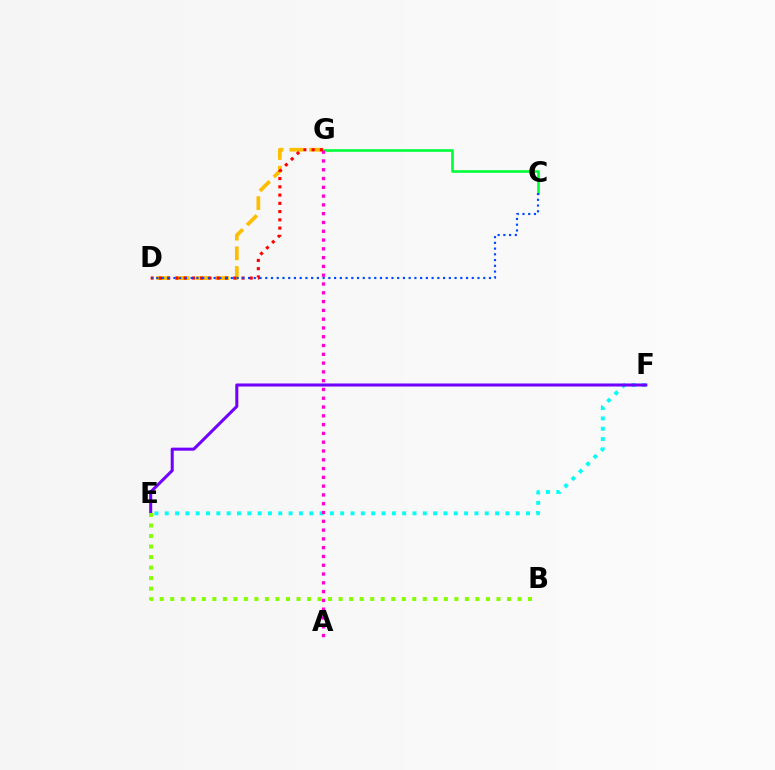{('C', 'G'): [{'color': '#00ff39', 'line_style': 'solid', 'thickness': 1.88}], ('D', 'G'): [{'color': '#ffbd00', 'line_style': 'dashed', 'thickness': 2.68}, {'color': '#ff0000', 'line_style': 'dotted', 'thickness': 2.24}], ('E', 'F'): [{'color': '#00fff6', 'line_style': 'dotted', 'thickness': 2.8}, {'color': '#7200ff', 'line_style': 'solid', 'thickness': 2.19}], ('A', 'G'): [{'color': '#ff00cf', 'line_style': 'dotted', 'thickness': 2.39}], ('B', 'E'): [{'color': '#84ff00', 'line_style': 'dotted', 'thickness': 2.86}], ('C', 'D'): [{'color': '#004bff', 'line_style': 'dotted', 'thickness': 1.56}]}